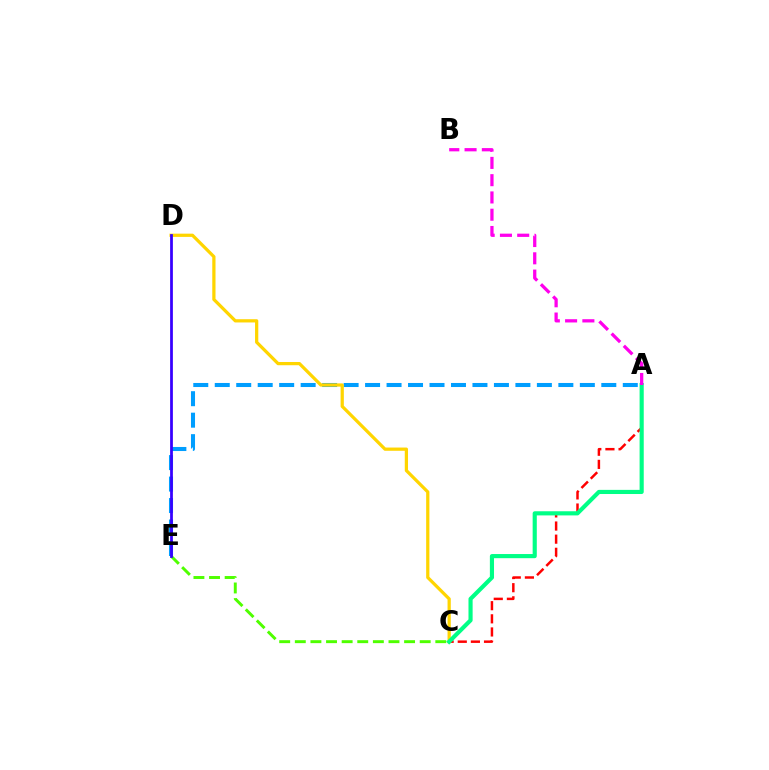{('A', 'C'): [{'color': '#ff0000', 'line_style': 'dashed', 'thickness': 1.78}, {'color': '#00ff86', 'line_style': 'solid', 'thickness': 2.98}], ('A', 'E'): [{'color': '#009eff', 'line_style': 'dashed', 'thickness': 2.92}], ('C', 'E'): [{'color': '#4fff00', 'line_style': 'dashed', 'thickness': 2.12}], ('C', 'D'): [{'color': '#ffd500', 'line_style': 'solid', 'thickness': 2.33}], ('A', 'B'): [{'color': '#ff00ed', 'line_style': 'dashed', 'thickness': 2.35}], ('D', 'E'): [{'color': '#3700ff', 'line_style': 'solid', 'thickness': 1.99}]}